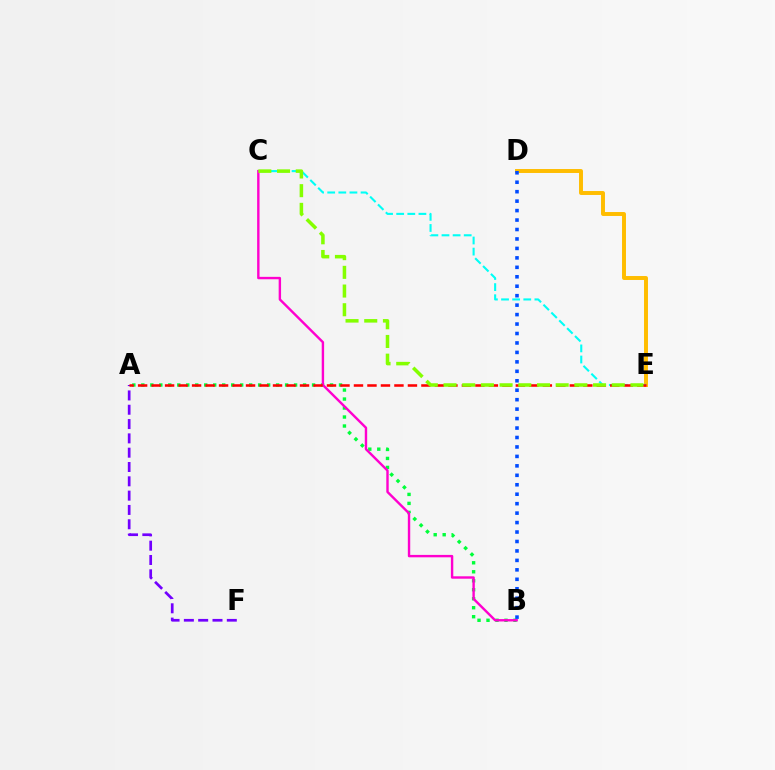{('A', 'B'): [{'color': '#00ff39', 'line_style': 'dotted', 'thickness': 2.44}], ('D', 'E'): [{'color': '#ffbd00', 'line_style': 'solid', 'thickness': 2.84}], ('C', 'E'): [{'color': '#00fff6', 'line_style': 'dashed', 'thickness': 1.51}, {'color': '#84ff00', 'line_style': 'dashed', 'thickness': 2.54}], ('B', 'C'): [{'color': '#ff00cf', 'line_style': 'solid', 'thickness': 1.73}], ('A', 'F'): [{'color': '#7200ff', 'line_style': 'dashed', 'thickness': 1.94}], ('A', 'E'): [{'color': '#ff0000', 'line_style': 'dashed', 'thickness': 1.83}], ('B', 'D'): [{'color': '#004bff', 'line_style': 'dotted', 'thickness': 2.57}]}